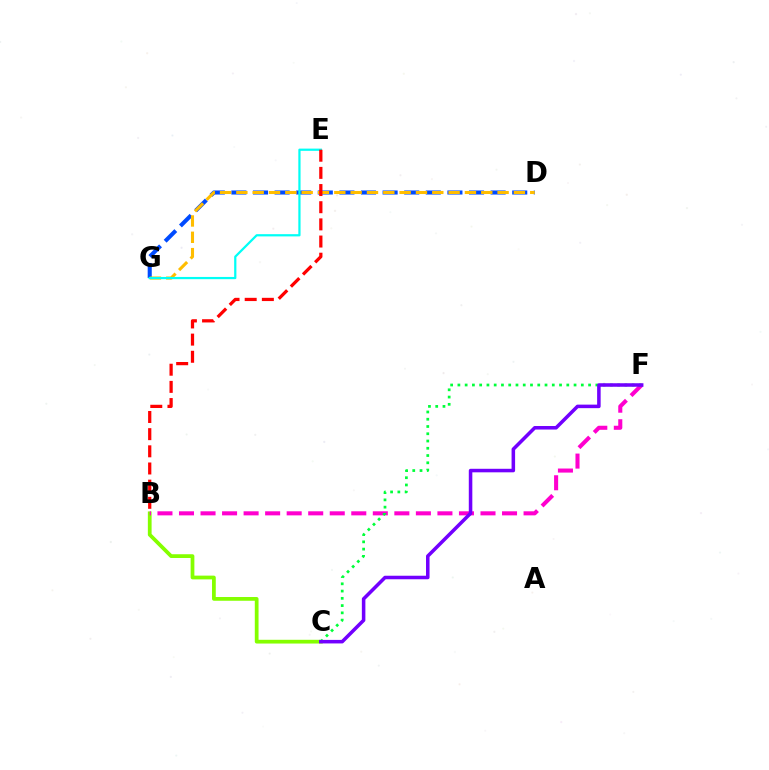{('B', 'C'): [{'color': '#84ff00', 'line_style': 'solid', 'thickness': 2.7}], ('D', 'G'): [{'color': '#004bff', 'line_style': 'dashed', 'thickness': 2.93}, {'color': '#ffbd00', 'line_style': 'dashed', 'thickness': 2.22}], ('B', 'F'): [{'color': '#ff00cf', 'line_style': 'dashed', 'thickness': 2.93}], ('C', 'F'): [{'color': '#00ff39', 'line_style': 'dotted', 'thickness': 1.97}, {'color': '#7200ff', 'line_style': 'solid', 'thickness': 2.54}], ('E', 'G'): [{'color': '#00fff6', 'line_style': 'solid', 'thickness': 1.61}], ('B', 'E'): [{'color': '#ff0000', 'line_style': 'dashed', 'thickness': 2.33}]}